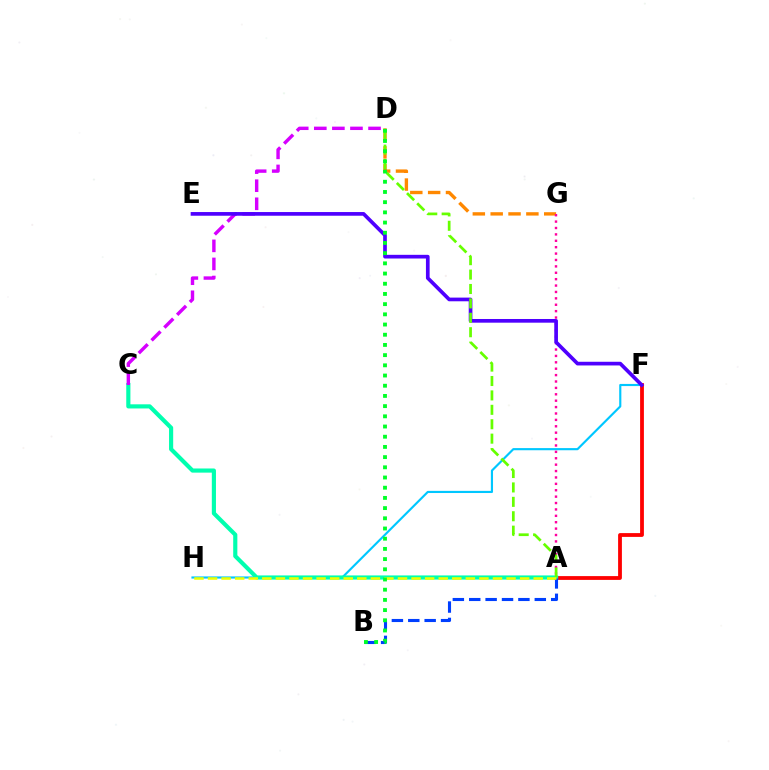{('F', 'H'): [{'color': '#00c7ff', 'line_style': 'solid', 'thickness': 1.55}], ('A', 'F'): [{'color': '#ff0000', 'line_style': 'solid', 'thickness': 2.73}], ('D', 'G'): [{'color': '#ff8800', 'line_style': 'dashed', 'thickness': 2.42}], ('A', 'G'): [{'color': '#ff00a0', 'line_style': 'dotted', 'thickness': 1.74}], ('A', 'C'): [{'color': '#00ffaf', 'line_style': 'solid', 'thickness': 2.99}], ('C', 'D'): [{'color': '#d600ff', 'line_style': 'dashed', 'thickness': 2.46}], ('A', 'B'): [{'color': '#003fff', 'line_style': 'dashed', 'thickness': 2.23}], ('E', 'F'): [{'color': '#4f00ff', 'line_style': 'solid', 'thickness': 2.65}], ('A', 'D'): [{'color': '#66ff00', 'line_style': 'dashed', 'thickness': 1.96}], ('A', 'H'): [{'color': '#eeff00', 'line_style': 'dashed', 'thickness': 1.84}], ('B', 'D'): [{'color': '#00ff27', 'line_style': 'dotted', 'thickness': 2.77}]}